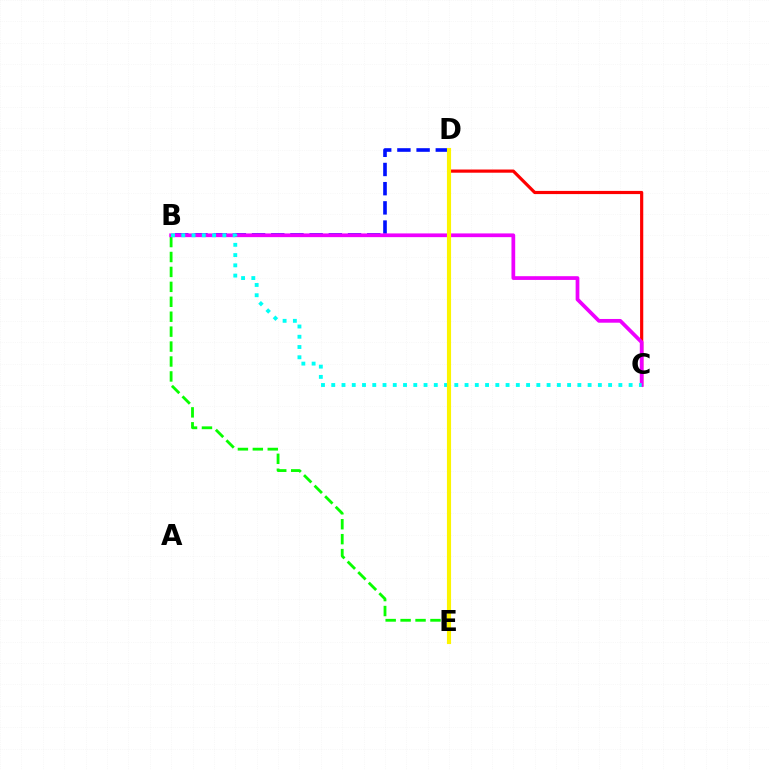{('B', 'E'): [{'color': '#08ff00', 'line_style': 'dashed', 'thickness': 2.03}], ('C', 'D'): [{'color': '#ff0000', 'line_style': 'solid', 'thickness': 2.29}], ('B', 'D'): [{'color': '#0010ff', 'line_style': 'dashed', 'thickness': 2.61}], ('B', 'C'): [{'color': '#ee00ff', 'line_style': 'solid', 'thickness': 2.69}, {'color': '#00fff6', 'line_style': 'dotted', 'thickness': 2.79}], ('D', 'E'): [{'color': '#fcf500', 'line_style': 'solid', 'thickness': 2.97}]}